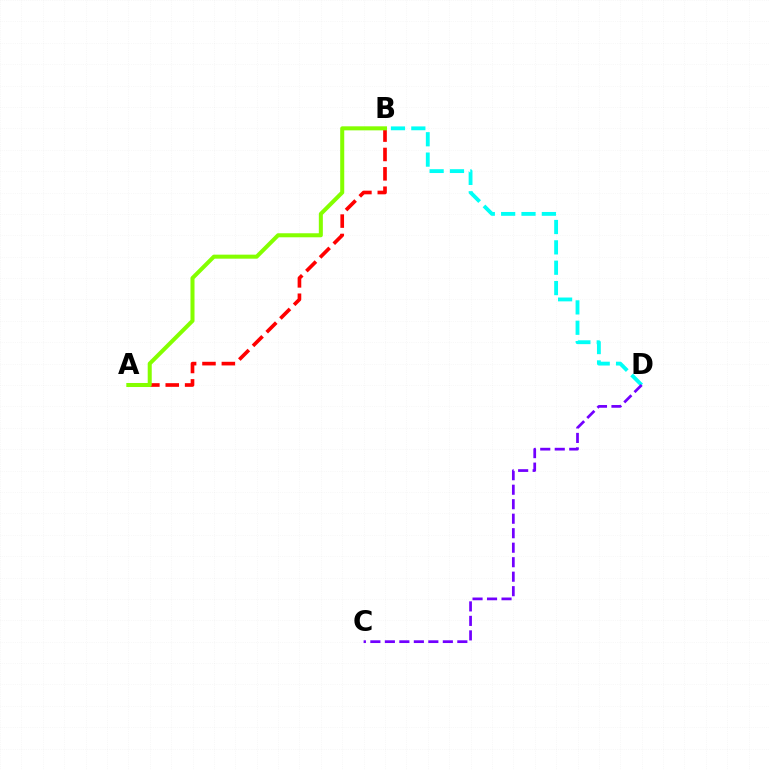{('B', 'D'): [{'color': '#00fff6', 'line_style': 'dashed', 'thickness': 2.77}], ('C', 'D'): [{'color': '#7200ff', 'line_style': 'dashed', 'thickness': 1.97}], ('A', 'B'): [{'color': '#ff0000', 'line_style': 'dashed', 'thickness': 2.63}, {'color': '#84ff00', 'line_style': 'solid', 'thickness': 2.9}]}